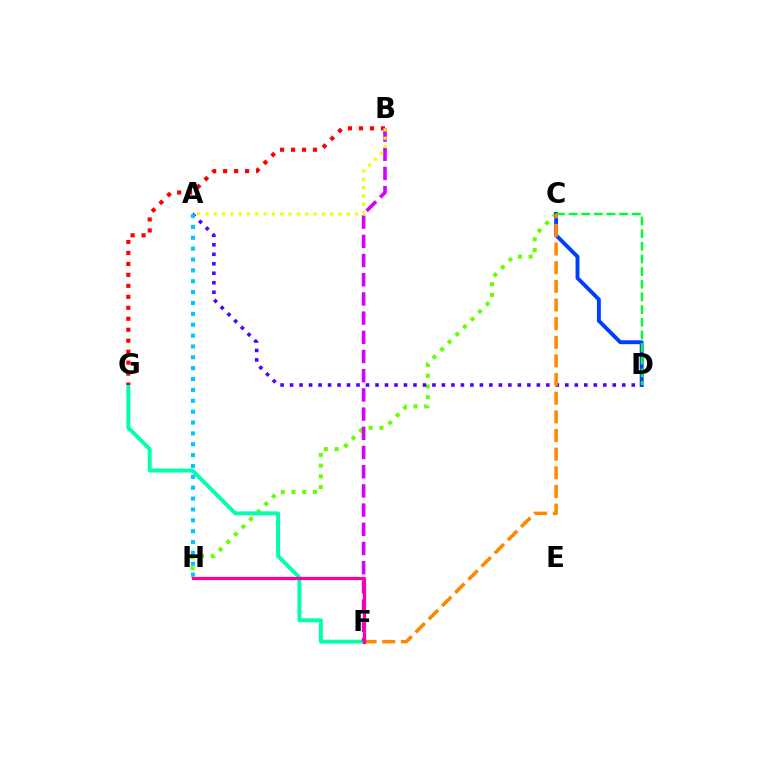{('C', 'H'): [{'color': '#66ff00', 'line_style': 'dotted', 'thickness': 2.92}], ('A', 'D'): [{'color': '#4f00ff', 'line_style': 'dotted', 'thickness': 2.58}], ('F', 'G'): [{'color': '#00ffaf', 'line_style': 'solid', 'thickness': 2.83}], ('C', 'D'): [{'color': '#003fff', 'line_style': 'solid', 'thickness': 2.81}, {'color': '#00ff27', 'line_style': 'dashed', 'thickness': 1.72}], ('C', 'F'): [{'color': '#ff8800', 'line_style': 'dashed', 'thickness': 2.53}], ('A', 'H'): [{'color': '#00c7ff', 'line_style': 'dotted', 'thickness': 2.95}], ('B', 'G'): [{'color': '#ff0000', 'line_style': 'dotted', 'thickness': 2.98}], ('B', 'F'): [{'color': '#d600ff', 'line_style': 'dashed', 'thickness': 2.61}], ('F', 'H'): [{'color': '#ff00a0', 'line_style': 'solid', 'thickness': 2.32}], ('A', 'B'): [{'color': '#eeff00', 'line_style': 'dotted', 'thickness': 2.26}]}